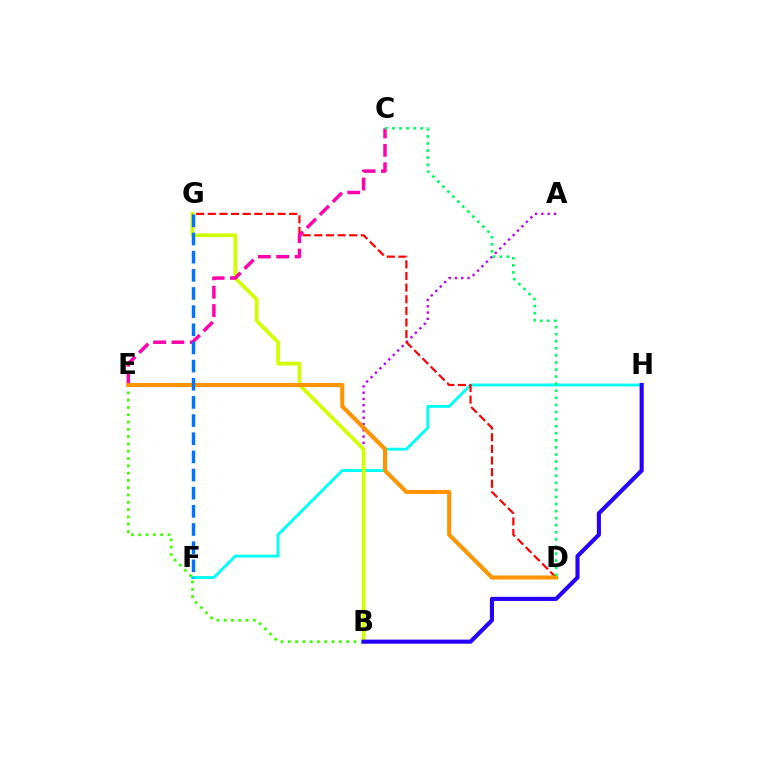{('A', 'B'): [{'color': '#b900ff', 'line_style': 'dotted', 'thickness': 1.7}], ('F', 'H'): [{'color': '#00fff6', 'line_style': 'solid', 'thickness': 2.09}], ('B', 'G'): [{'color': '#d1ff00', 'line_style': 'solid', 'thickness': 2.68}], ('B', 'E'): [{'color': '#3dff00', 'line_style': 'dotted', 'thickness': 1.98}], ('D', 'G'): [{'color': '#ff0000', 'line_style': 'dashed', 'thickness': 1.58}], ('C', 'E'): [{'color': '#ff00ac', 'line_style': 'dashed', 'thickness': 2.49}], ('B', 'H'): [{'color': '#2500ff', 'line_style': 'solid', 'thickness': 2.96}], ('D', 'E'): [{'color': '#ff9400', 'line_style': 'solid', 'thickness': 2.94}], ('F', 'G'): [{'color': '#0074ff', 'line_style': 'dashed', 'thickness': 2.47}], ('C', 'D'): [{'color': '#00ff5c', 'line_style': 'dotted', 'thickness': 1.92}]}